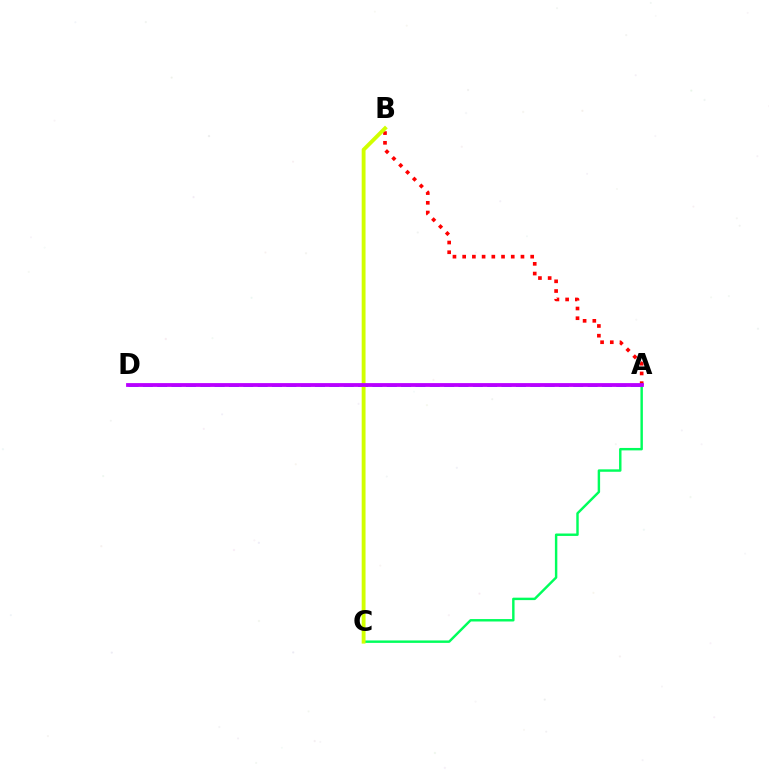{('A', 'C'): [{'color': '#00ff5c', 'line_style': 'solid', 'thickness': 1.75}], ('A', 'D'): [{'color': '#0074ff', 'line_style': 'dashed', 'thickness': 1.95}, {'color': '#b900ff', 'line_style': 'solid', 'thickness': 2.73}], ('A', 'B'): [{'color': '#ff0000', 'line_style': 'dotted', 'thickness': 2.64}], ('B', 'C'): [{'color': '#d1ff00', 'line_style': 'solid', 'thickness': 2.78}]}